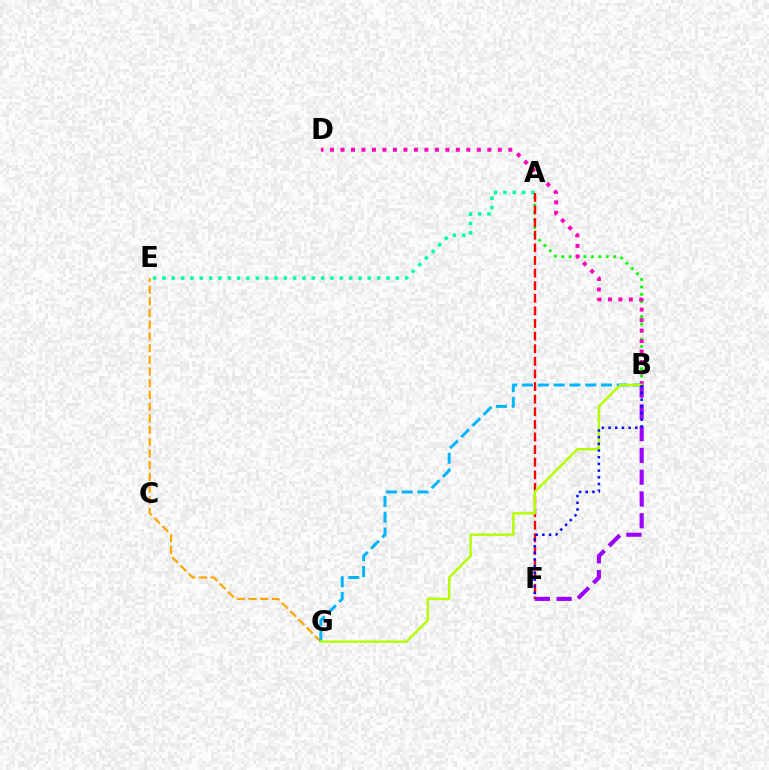{('A', 'B'): [{'color': '#08ff00', 'line_style': 'dotted', 'thickness': 2.02}], ('E', 'G'): [{'color': '#ffa500', 'line_style': 'dashed', 'thickness': 1.59}], ('B', 'D'): [{'color': '#ff00bd', 'line_style': 'dotted', 'thickness': 2.85}], ('A', 'E'): [{'color': '#00ff9d', 'line_style': 'dotted', 'thickness': 2.54}], ('B', 'F'): [{'color': '#9b00ff', 'line_style': 'dashed', 'thickness': 2.96}, {'color': '#0010ff', 'line_style': 'dotted', 'thickness': 1.82}], ('B', 'G'): [{'color': '#00b5ff', 'line_style': 'dashed', 'thickness': 2.15}, {'color': '#b3ff00', 'line_style': 'solid', 'thickness': 1.76}], ('A', 'F'): [{'color': '#ff0000', 'line_style': 'dashed', 'thickness': 1.71}]}